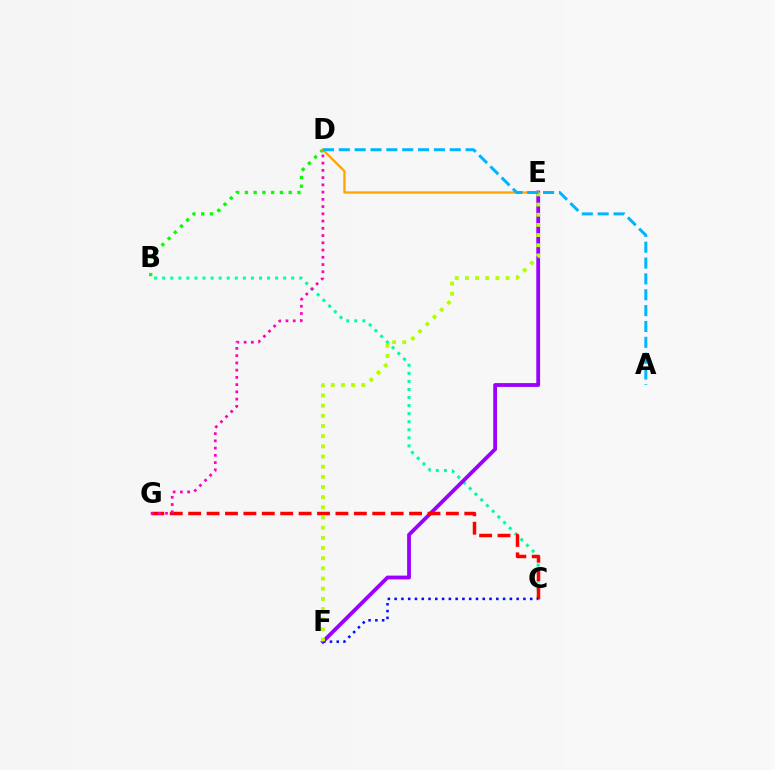{('B', 'C'): [{'color': '#00ff9d', 'line_style': 'dotted', 'thickness': 2.19}], ('E', 'F'): [{'color': '#9b00ff', 'line_style': 'solid', 'thickness': 2.74}, {'color': '#b3ff00', 'line_style': 'dotted', 'thickness': 2.76}], ('B', 'D'): [{'color': '#08ff00', 'line_style': 'dotted', 'thickness': 2.38}], ('C', 'G'): [{'color': '#ff0000', 'line_style': 'dashed', 'thickness': 2.5}], ('C', 'F'): [{'color': '#0010ff', 'line_style': 'dotted', 'thickness': 1.84}], ('D', 'G'): [{'color': '#ff00bd', 'line_style': 'dotted', 'thickness': 1.97}], ('D', 'E'): [{'color': '#ffa500', 'line_style': 'solid', 'thickness': 1.64}], ('A', 'D'): [{'color': '#00b5ff', 'line_style': 'dashed', 'thickness': 2.15}]}